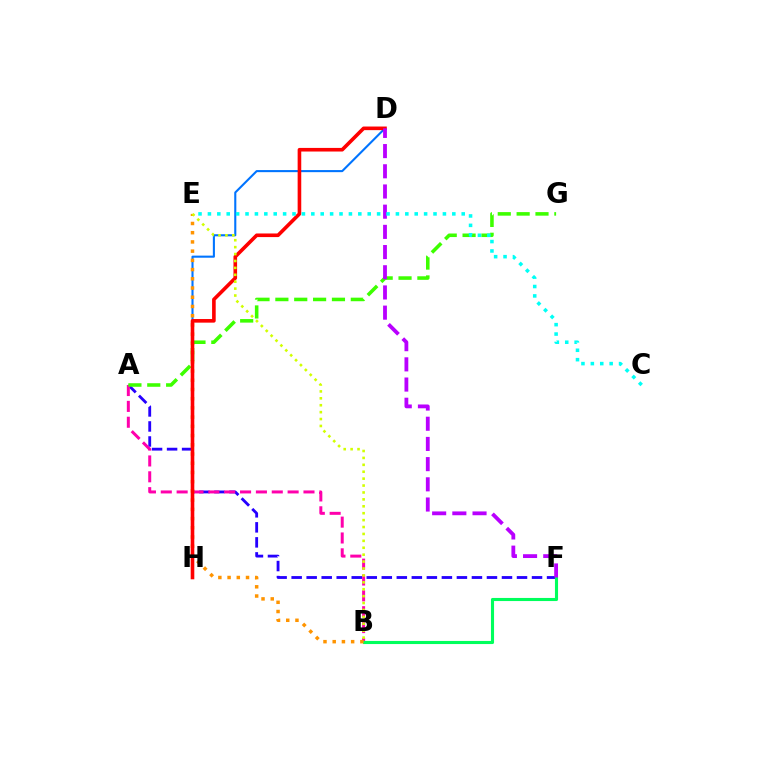{('A', 'F'): [{'color': '#2500ff', 'line_style': 'dashed', 'thickness': 2.04}], ('A', 'B'): [{'color': '#ff00ac', 'line_style': 'dashed', 'thickness': 2.15}], ('B', 'F'): [{'color': '#00ff5c', 'line_style': 'solid', 'thickness': 2.23}], ('D', 'H'): [{'color': '#0074ff', 'line_style': 'solid', 'thickness': 1.51}, {'color': '#ff0000', 'line_style': 'solid', 'thickness': 2.6}], ('B', 'E'): [{'color': '#ff9400', 'line_style': 'dotted', 'thickness': 2.51}, {'color': '#d1ff00', 'line_style': 'dotted', 'thickness': 1.88}], ('A', 'G'): [{'color': '#3dff00', 'line_style': 'dashed', 'thickness': 2.56}], ('D', 'F'): [{'color': '#b900ff', 'line_style': 'dashed', 'thickness': 2.74}], ('C', 'E'): [{'color': '#00fff6', 'line_style': 'dotted', 'thickness': 2.55}]}